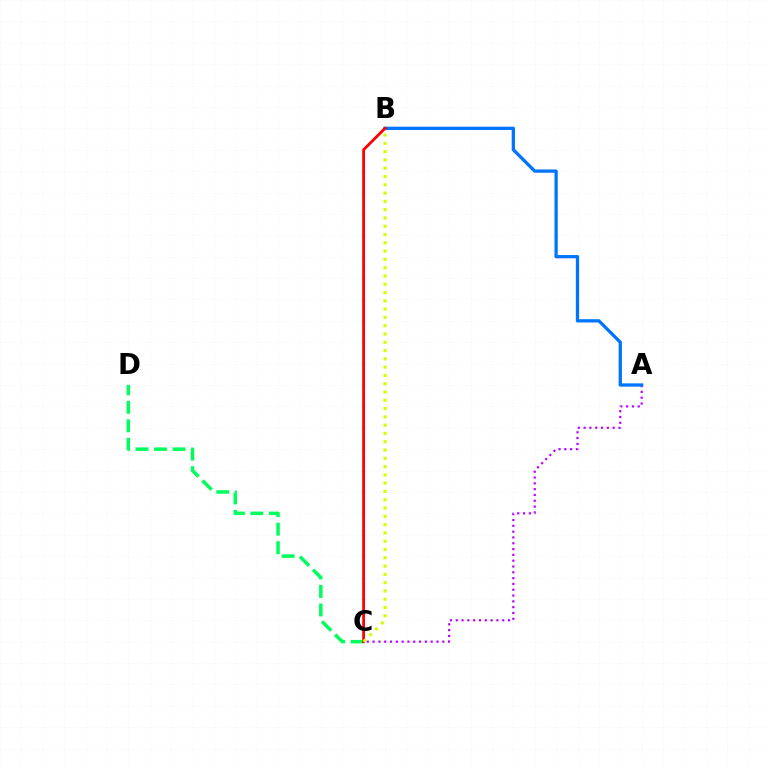{('A', 'C'): [{'color': '#b900ff', 'line_style': 'dotted', 'thickness': 1.58}], ('A', 'B'): [{'color': '#0074ff', 'line_style': 'solid', 'thickness': 2.36}], ('C', 'D'): [{'color': '#00ff5c', 'line_style': 'dashed', 'thickness': 2.51}], ('B', 'C'): [{'color': '#ff0000', 'line_style': 'solid', 'thickness': 2.01}, {'color': '#d1ff00', 'line_style': 'dotted', 'thickness': 2.25}]}